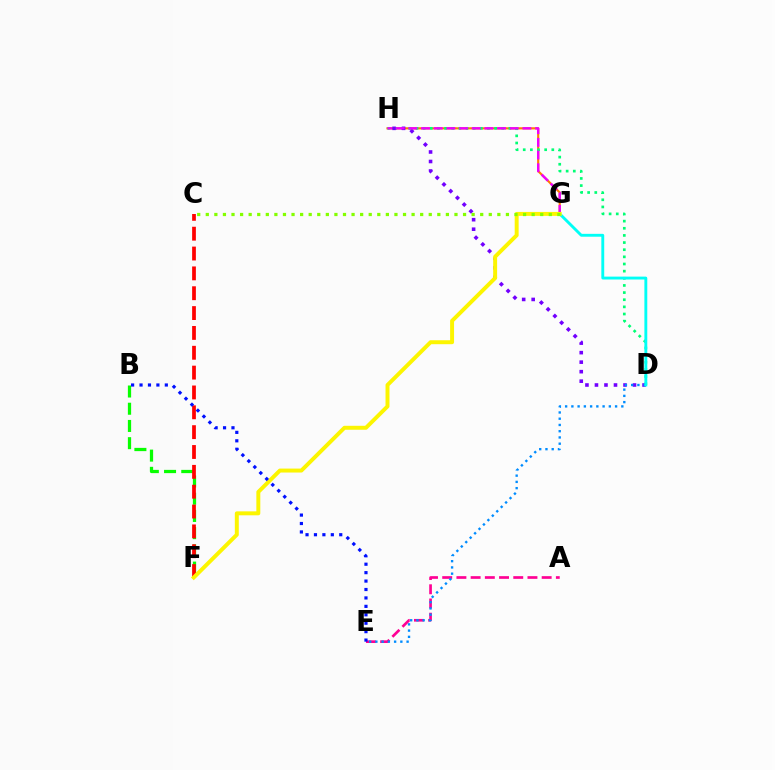{('G', 'H'): [{'color': '#ff7c00', 'line_style': 'solid', 'thickness': 1.55}, {'color': '#ee00ff', 'line_style': 'dashed', 'thickness': 1.72}], ('D', 'H'): [{'color': '#00ff74', 'line_style': 'dotted', 'thickness': 1.94}, {'color': '#7200ff', 'line_style': 'dotted', 'thickness': 2.59}], ('A', 'E'): [{'color': '#ff0094', 'line_style': 'dashed', 'thickness': 1.93}], ('B', 'F'): [{'color': '#08ff00', 'line_style': 'dashed', 'thickness': 2.34}], ('D', 'E'): [{'color': '#008cff', 'line_style': 'dotted', 'thickness': 1.7}], ('C', 'F'): [{'color': '#ff0000', 'line_style': 'dashed', 'thickness': 2.7}], ('D', 'G'): [{'color': '#00fff6', 'line_style': 'solid', 'thickness': 2.07}], ('F', 'G'): [{'color': '#fcf500', 'line_style': 'solid', 'thickness': 2.85}], ('C', 'G'): [{'color': '#84ff00', 'line_style': 'dotted', 'thickness': 2.33}], ('B', 'E'): [{'color': '#0010ff', 'line_style': 'dotted', 'thickness': 2.29}]}